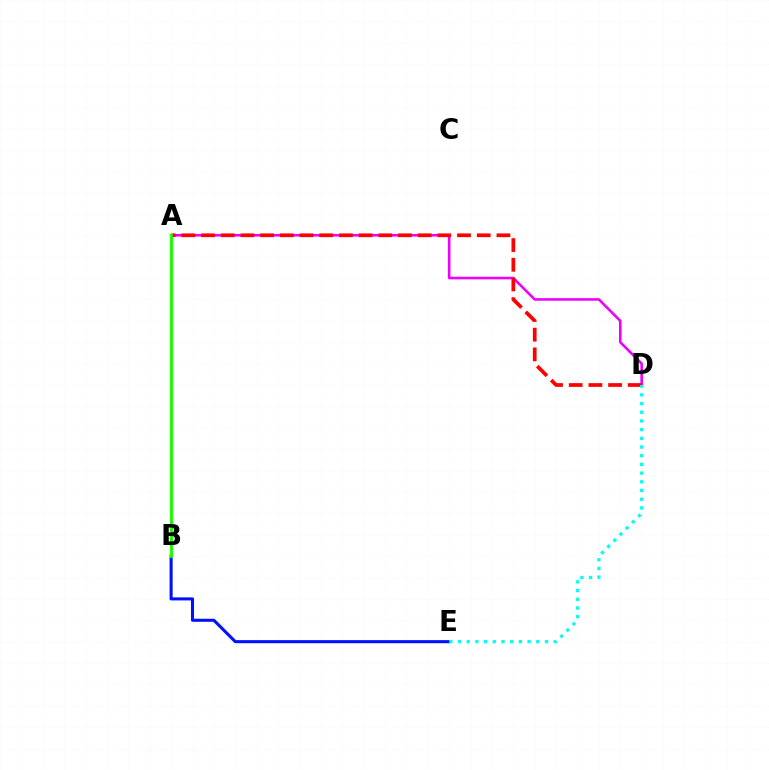{('A', 'D'): [{'color': '#ee00ff', 'line_style': 'solid', 'thickness': 1.87}, {'color': '#ff0000', 'line_style': 'dashed', 'thickness': 2.68}], ('B', 'E'): [{'color': '#0010ff', 'line_style': 'solid', 'thickness': 2.2}], ('A', 'B'): [{'color': '#fcf500', 'line_style': 'solid', 'thickness': 1.77}, {'color': '#08ff00', 'line_style': 'solid', 'thickness': 1.98}], ('D', 'E'): [{'color': '#00fff6', 'line_style': 'dotted', 'thickness': 2.36}]}